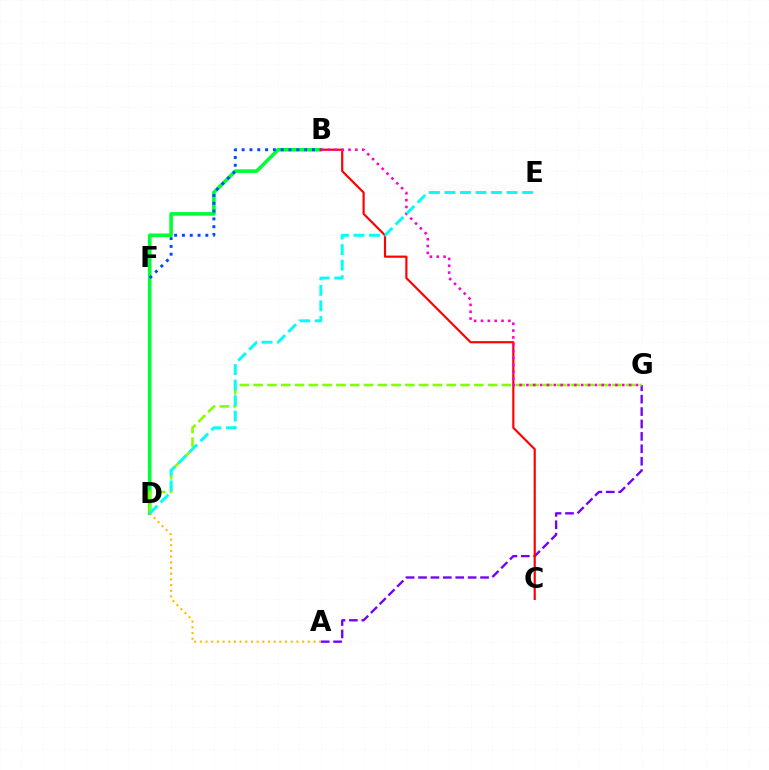{('A', 'G'): [{'color': '#7200ff', 'line_style': 'dashed', 'thickness': 1.69}], ('B', 'D'): [{'color': '#00ff39', 'line_style': 'solid', 'thickness': 2.6}], ('B', 'F'): [{'color': '#004bff', 'line_style': 'dotted', 'thickness': 2.12}], ('A', 'D'): [{'color': '#ffbd00', 'line_style': 'dotted', 'thickness': 1.54}], ('B', 'C'): [{'color': '#ff0000', 'line_style': 'solid', 'thickness': 1.57}], ('D', 'G'): [{'color': '#84ff00', 'line_style': 'dashed', 'thickness': 1.87}], ('B', 'G'): [{'color': '#ff00cf', 'line_style': 'dotted', 'thickness': 1.86}], ('D', 'E'): [{'color': '#00fff6', 'line_style': 'dashed', 'thickness': 2.11}]}